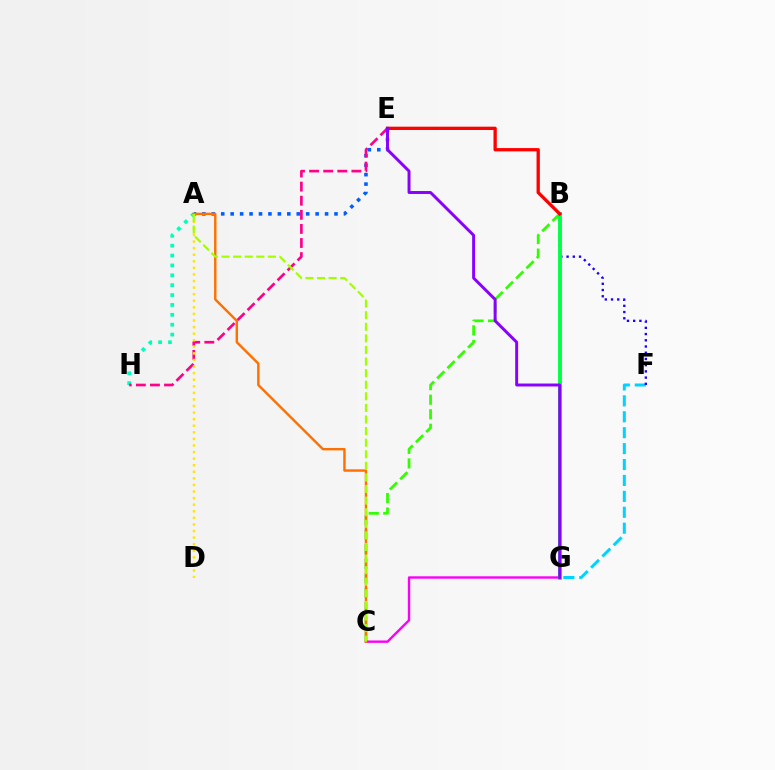{('B', 'C'): [{'color': '#31ff00', 'line_style': 'dashed', 'thickness': 1.97}], ('F', 'G'): [{'color': '#00d3ff', 'line_style': 'dashed', 'thickness': 2.16}], ('B', 'F'): [{'color': '#1900ff', 'line_style': 'dotted', 'thickness': 1.69}], ('C', 'G'): [{'color': '#fa00f9', 'line_style': 'solid', 'thickness': 1.73}], ('B', 'G'): [{'color': '#00ff45', 'line_style': 'solid', 'thickness': 2.81}], ('A', 'E'): [{'color': '#005dff', 'line_style': 'dotted', 'thickness': 2.56}], ('A', 'H'): [{'color': '#00ffbb', 'line_style': 'dotted', 'thickness': 2.68}], ('A', 'C'): [{'color': '#ff7000', 'line_style': 'solid', 'thickness': 1.74}, {'color': '#a2ff00', 'line_style': 'dashed', 'thickness': 1.57}], ('B', 'E'): [{'color': '#ff0000', 'line_style': 'solid', 'thickness': 2.38}], ('E', 'H'): [{'color': '#ff0088', 'line_style': 'dashed', 'thickness': 1.92}], ('E', 'G'): [{'color': '#8a00ff', 'line_style': 'solid', 'thickness': 2.12}], ('A', 'D'): [{'color': '#ffe600', 'line_style': 'dotted', 'thickness': 1.79}]}